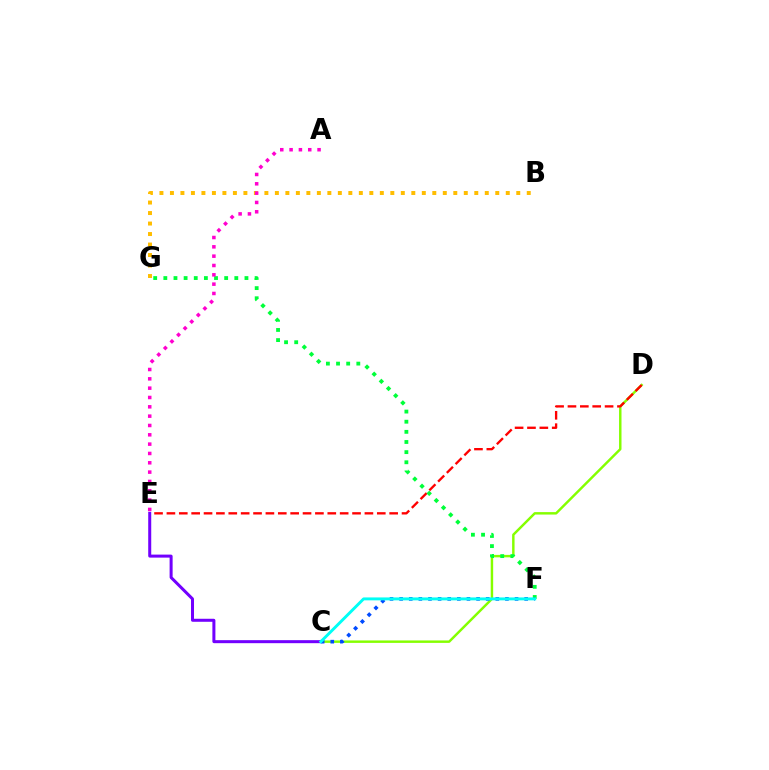{('C', 'D'): [{'color': '#84ff00', 'line_style': 'solid', 'thickness': 1.76}], ('D', 'E'): [{'color': '#ff0000', 'line_style': 'dashed', 'thickness': 1.68}], ('C', 'E'): [{'color': '#7200ff', 'line_style': 'solid', 'thickness': 2.17}], ('B', 'G'): [{'color': '#ffbd00', 'line_style': 'dotted', 'thickness': 2.85}], ('F', 'G'): [{'color': '#00ff39', 'line_style': 'dotted', 'thickness': 2.75}], ('A', 'E'): [{'color': '#ff00cf', 'line_style': 'dotted', 'thickness': 2.53}], ('C', 'F'): [{'color': '#004bff', 'line_style': 'dotted', 'thickness': 2.61}, {'color': '#00fff6', 'line_style': 'solid', 'thickness': 2.1}]}